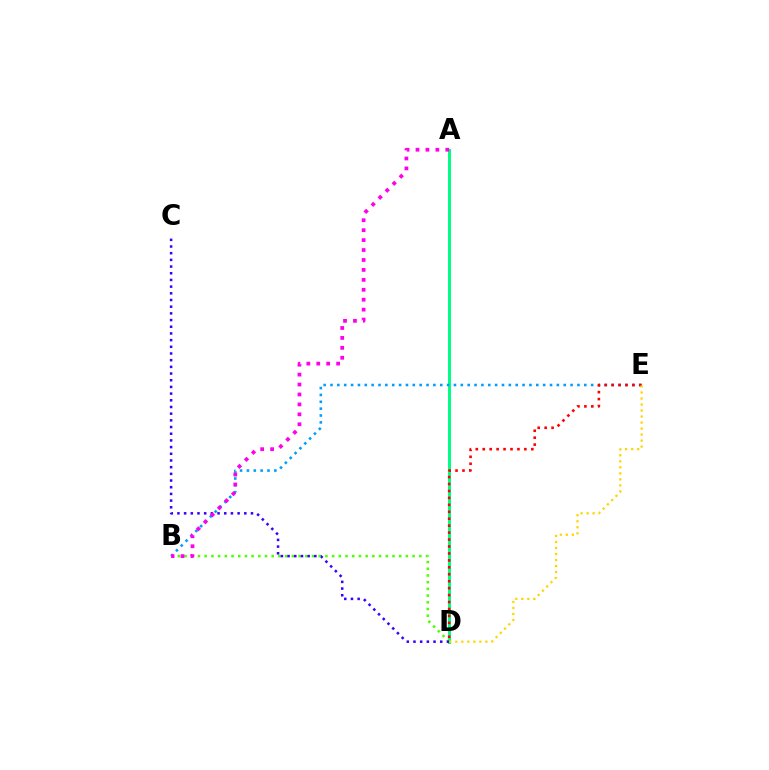{('A', 'D'): [{'color': '#00ff86', 'line_style': 'solid', 'thickness': 2.15}], ('B', 'E'): [{'color': '#009eff', 'line_style': 'dotted', 'thickness': 1.86}], ('B', 'D'): [{'color': '#4fff00', 'line_style': 'dotted', 'thickness': 1.82}], ('C', 'D'): [{'color': '#3700ff', 'line_style': 'dotted', 'thickness': 1.82}], ('D', 'E'): [{'color': '#ff0000', 'line_style': 'dotted', 'thickness': 1.89}, {'color': '#ffd500', 'line_style': 'dotted', 'thickness': 1.63}], ('A', 'B'): [{'color': '#ff00ed', 'line_style': 'dotted', 'thickness': 2.7}]}